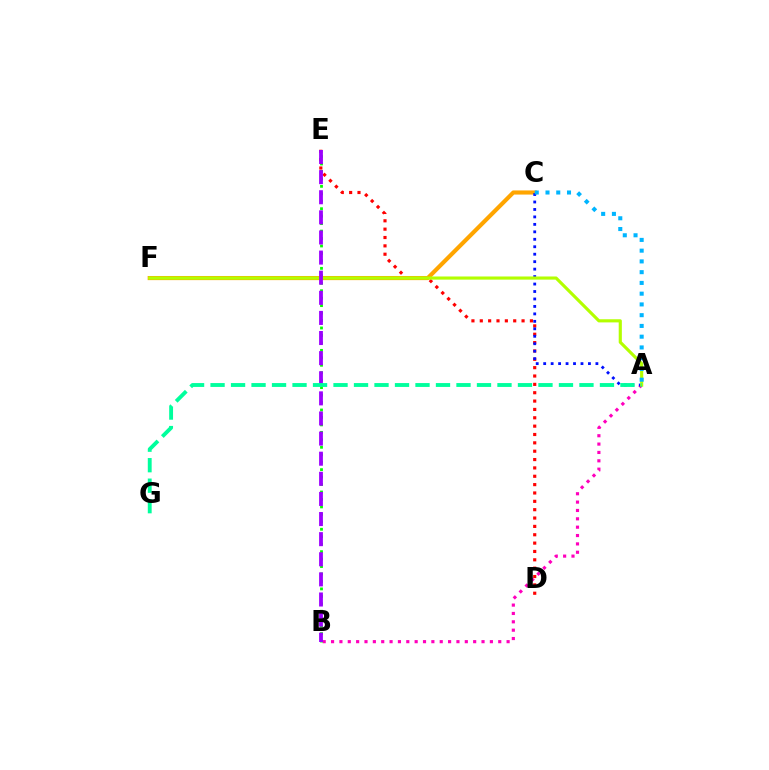{('D', 'E'): [{'color': '#ff0000', 'line_style': 'dotted', 'thickness': 2.27}], ('C', 'F'): [{'color': '#ffa500', 'line_style': 'solid', 'thickness': 2.98}], ('A', 'B'): [{'color': '#ff00bd', 'line_style': 'dotted', 'thickness': 2.27}], ('A', 'C'): [{'color': '#0010ff', 'line_style': 'dotted', 'thickness': 2.03}, {'color': '#00b5ff', 'line_style': 'dotted', 'thickness': 2.92}], ('B', 'E'): [{'color': '#08ff00', 'line_style': 'dotted', 'thickness': 2.03}, {'color': '#9b00ff', 'line_style': 'dashed', 'thickness': 2.73}], ('A', 'F'): [{'color': '#b3ff00', 'line_style': 'solid', 'thickness': 2.26}], ('A', 'G'): [{'color': '#00ff9d', 'line_style': 'dashed', 'thickness': 2.78}]}